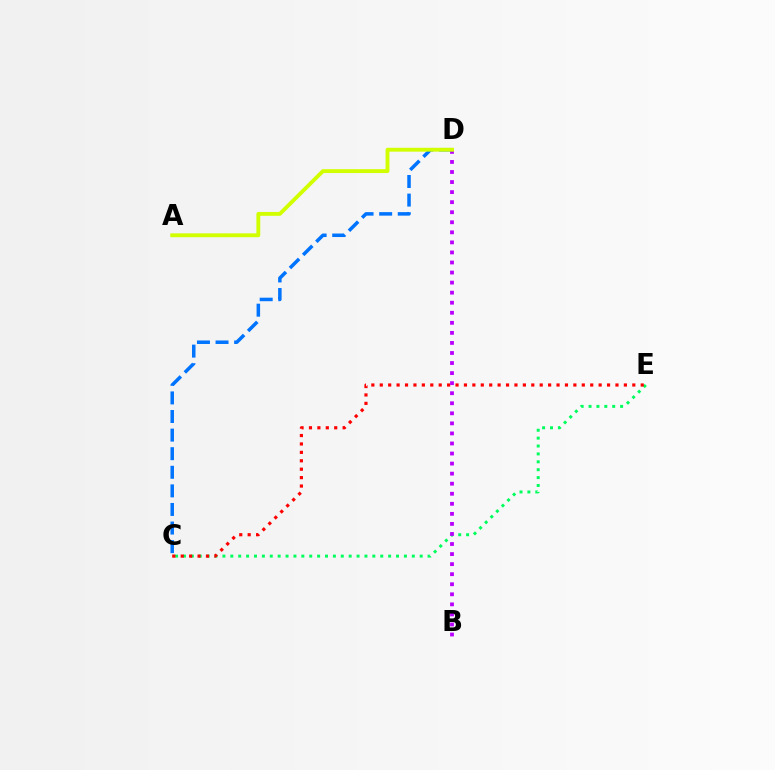{('C', 'E'): [{'color': '#00ff5c', 'line_style': 'dotted', 'thickness': 2.14}, {'color': '#ff0000', 'line_style': 'dotted', 'thickness': 2.29}], ('B', 'D'): [{'color': '#b900ff', 'line_style': 'dotted', 'thickness': 2.73}], ('C', 'D'): [{'color': '#0074ff', 'line_style': 'dashed', 'thickness': 2.53}], ('A', 'D'): [{'color': '#d1ff00', 'line_style': 'solid', 'thickness': 2.79}]}